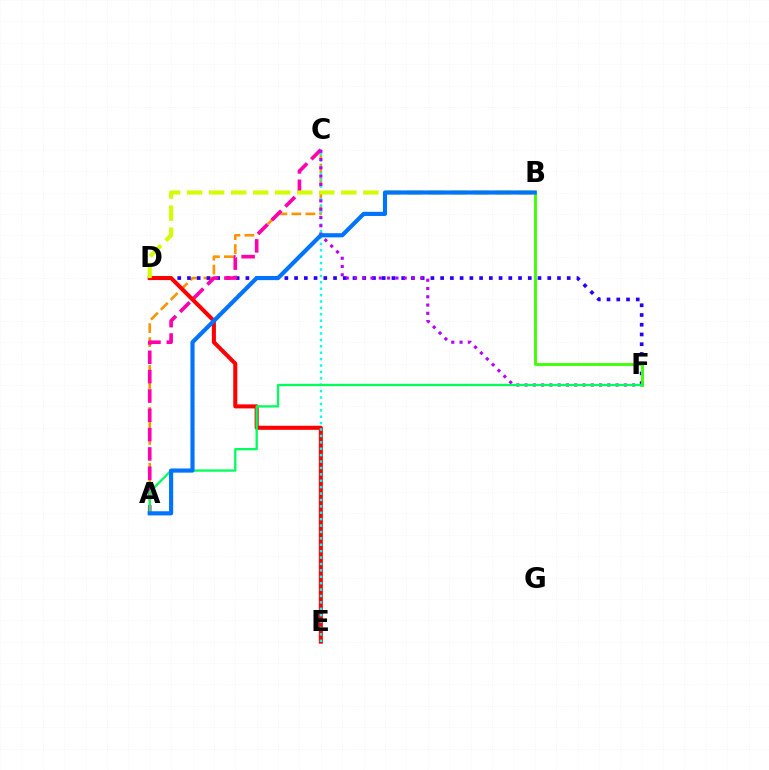{('A', 'C'): [{'color': '#ff9400', 'line_style': 'dashed', 'thickness': 1.9}, {'color': '#ff00ac', 'line_style': 'dashed', 'thickness': 2.63}], ('D', 'F'): [{'color': '#2500ff', 'line_style': 'dotted', 'thickness': 2.65}], ('D', 'E'): [{'color': '#ff0000', 'line_style': 'solid', 'thickness': 2.92}], ('C', 'E'): [{'color': '#00fff6', 'line_style': 'dotted', 'thickness': 1.74}], ('C', 'F'): [{'color': '#b900ff', 'line_style': 'dotted', 'thickness': 2.25}], ('B', 'D'): [{'color': '#d1ff00', 'line_style': 'dashed', 'thickness': 2.99}], ('B', 'F'): [{'color': '#3dff00', 'line_style': 'solid', 'thickness': 2.04}], ('A', 'F'): [{'color': '#00ff5c', 'line_style': 'solid', 'thickness': 1.66}], ('A', 'B'): [{'color': '#0074ff', 'line_style': 'solid', 'thickness': 2.99}]}